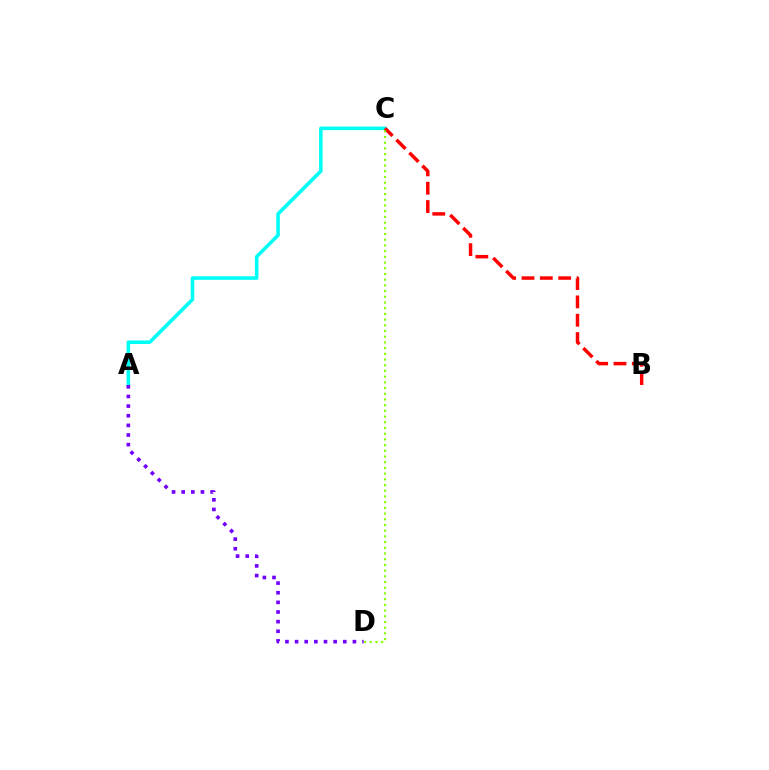{('A', 'C'): [{'color': '#00fff6', 'line_style': 'solid', 'thickness': 2.56}], ('B', 'C'): [{'color': '#ff0000', 'line_style': 'dashed', 'thickness': 2.49}], ('C', 'D'): [{'color': '#84ff00', 'line_style': 'dotted', 'thickness': 1.55}], ('A', 'D'): [{'color': '#7200ff', 'line_style': 'dotted', 'thickness': 2.62}]}